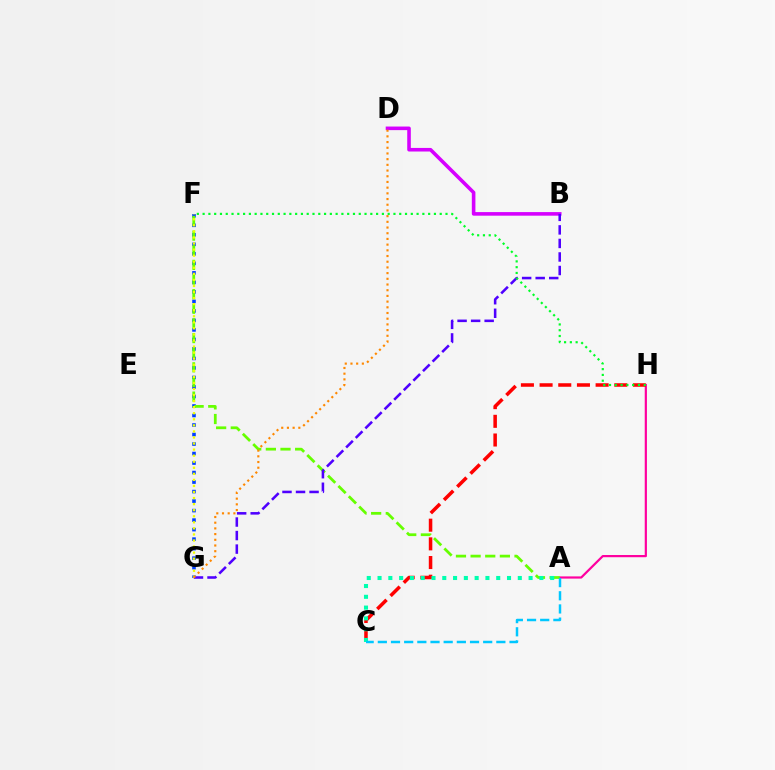{('F', 'G'): [{'color': '#003fff', 'line_style': 'dotted', 'thickness': 2.58}, {'color': '#eeff00', 'line_style': 'dotted', 'thickness': 1.65}], ('A', 'H'): [{'color': '#ff00a0', 'line_style': 'solid', 'thickness': 1.59}], ('A', 'F'): [{'color': '#66ff00', 'line_style': 'dashed', 'thickness': 1.99}], ('C', 'H'): [{'color': '#ff0000', 'line_style': 'dashed', 'thickness': 2.54}], ('B', 'D'): [{'color': '#d600ff', 'line_style': 'solid', 'thickness': 2.58}], ('B', 'G'): [{'color': '#4f00ff', 'line_style': 'dashed', 'thickness': 1.84}], ('A', 'C'): [{'color': '#00ffaf', 'line_style': 'dotted', 'thickness': 2.93}, {'color': '#00c7ff', 'line_style': 'dashed', 'thickness': 1.79}], ('F', 'H'): [{'color': '#00ff27', 'line_style': 'dotted', 'thickness': 1.57}], ('D', 'G'): [{'color': '#ff8800', 'line_style': 'dotted', 'thickness': 1.55}]}